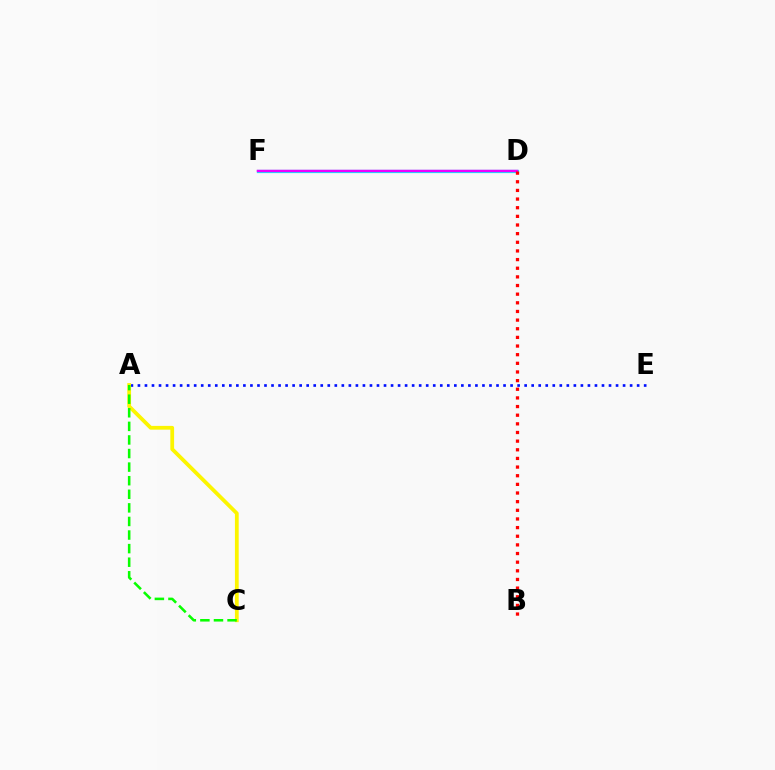{('D', 'F'): [{'color': '#00fff6', 'line_style': 'solid', 'thickness': 2.33}, {'color': '#ee00ff', 'line_style': 'solid', 'thickness': 1.79}], ('A', 'E'): [{'color': '#0010ff', 'line_style': 'dotted', 'thickness': 1.91}], ('A', 'C'): [{'color': '#fcf500', 'line_style': 'solid', 'thickness': 2.72}, {'color': '#08ff00', 'line_style': 'dashed', 'thickness': 1.85}], ('B', 'D'): [{'color': '#ff0000', 'line_style': 'dotted', 'thickness': 2.35}]}